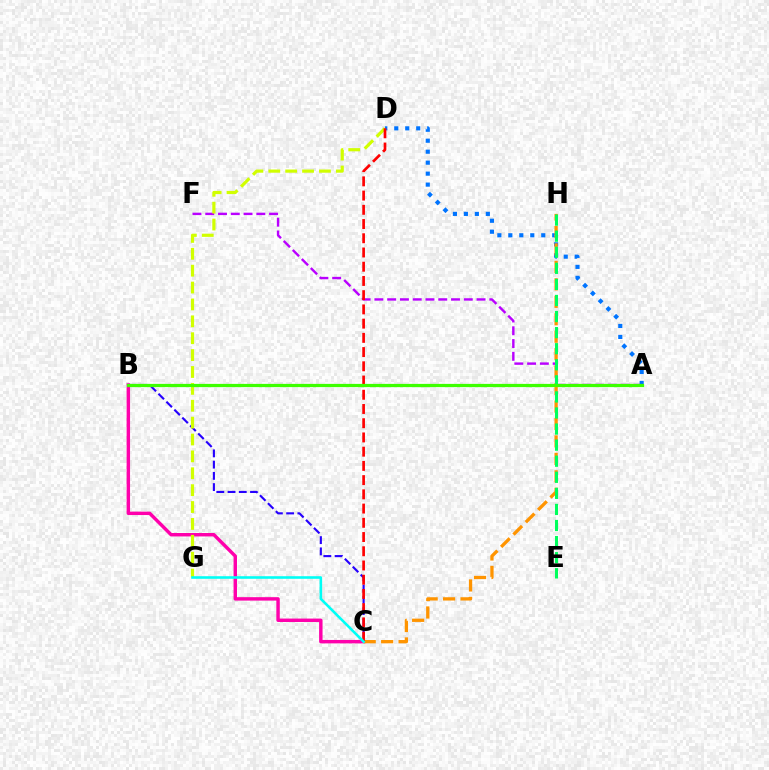{('B', 'C'): [{'color': '#ff00ac', 'line_style': 'solid', 'thickness': 2.47}, {'color': '#2500ff', 'line_style': 'dashed', 'thickness': 1.53}], ('A', 'F'): [{'color': '#b900ff', 'line_style': 'dashed', 'thickness': 1.74}], ('D', 'G'): [{'color': '#d1ff00', 'line_style': 'dashed', 'thickness': 2.29}], ('A', 'D'): [{'color': '#0074ff', 'line_style': 'dotted', 'thickness': 2.98}], ('C', 'H'): [{'color': '#ff9400', 'line_style': 'dashed', 'thickness': 2.37}], ('E', 'H'): [{'color': '#00ff5c', 'line_style': 'dashed', 'thickness': 2.18}], ('C', 'D'): [{'color': '#ff0000', 'line_style': 'dashed', 'thickness': 1.93}], ('A', 'B'): [{'color': '#3dff00', 'line_style': 'solid', 'thickness': 2.33}], ('C', 'G'): [{'color': '#00fff6', 'line_style': 'solid', 'thickness': 1.86}]}